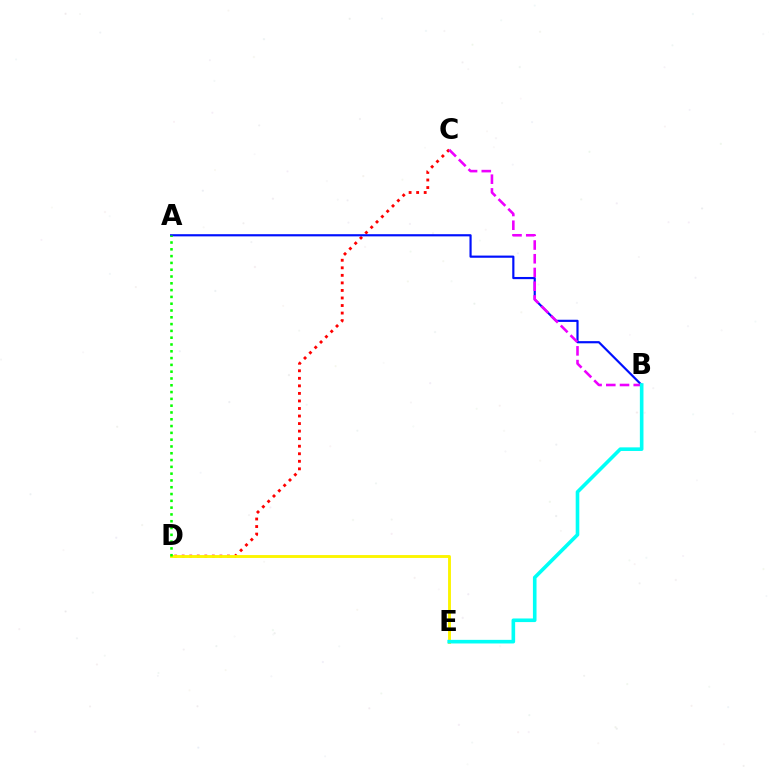{('C', 'D'): [{'color': '#ff0000', 'line_style': 'dotted', 'thickness': 2.05}], ('A', 'B'): [{'color': '#0010ff', 'line_style': 'solid', 'thickness': 1.57}], ('D', 'E'): [{'color': '#fcf500', 'line_style': 'solid', 'thickness': 2.08}], ('B', 'C'): [{'color': '#ee00ff', 'line_style': 'dashed', 'thickness': 1.86}], ('A', 'D'): [{'color': '#08ff00', 'line_style': 'dotted', 'thickness': 1.85}], ('B', 'E'): [{'color': '#00fff6', 'line_style': 'solid', 'thickness': 2.6}]}